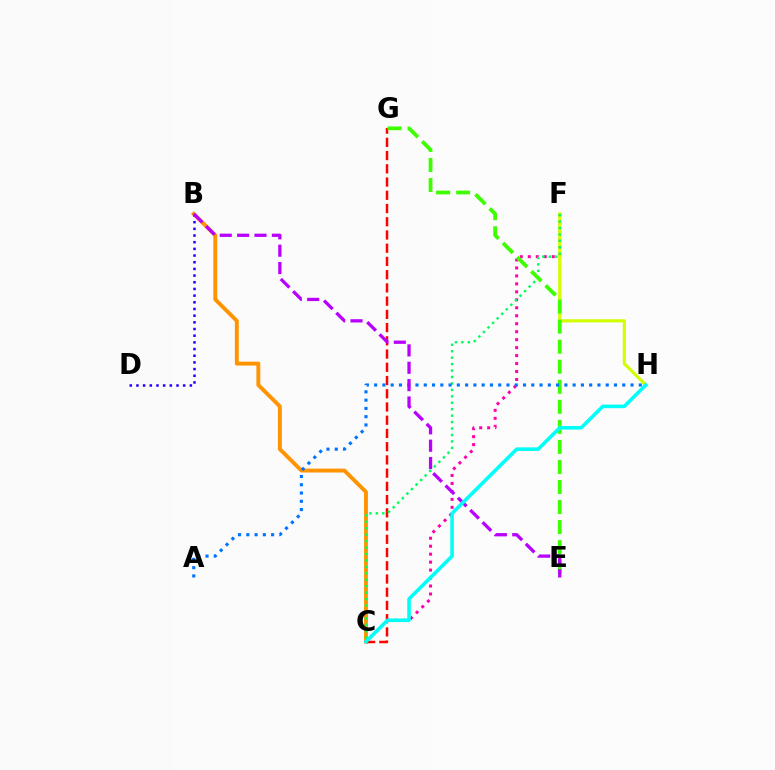{('B', 'C'): [{'color': '#ff9400', 'line_style': 'solid', 'thickness': 2.81}], ('C', 'F'): [{'color': '#ff00ac', 'line_style': 'dotted', 'thickness': 2.16}, {'color': '#00ff5c', 'line_style': 'dotted', 'thickness': 1.75}], ('B', 'D'): [{'color': '#2500ff', 'line_style': 'dotted', 'thickness': 1.81}], ('C', 'G'): [{'color': '#ff0000', 'line_style': 'dashed', 'thickness': 1.8}], ('F', 'H'): [{'color': '#d1ff00', 'line_style': 'solid', 'thickness': 2.27}], ('E', 'G'): [{'color': '#3dff00', 'line_style': 'dashed', 'thickness': 2.72}], ('A', 'H'): [{'color': '#0074ff', 'line_style': 'dotted', 'thickness': 2.25}], ('B', 'E'): [{'color': '#b900ff', 'line_style': 'dashed', 'thickness': 2.36}], ('C', 'H'): [{'color': '#00fff6', 'line_style': 'solid', 'thickness': 2.57}]}